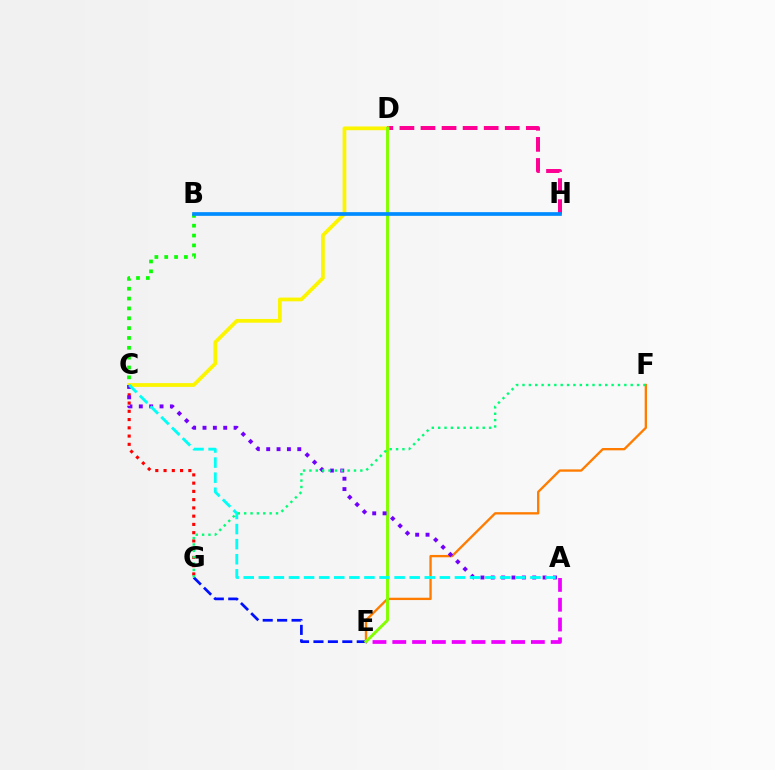{('A', 'E'): [{'color': '#ee00ff', 'line_style': 'dashed', 'thickness': 2.69}], ('D', 'H'): [{'color': '#ff0094', 'line_style': 'dashed', 'thickness': 2.86}], ('E', 'G'): [{'color': '#0010ff', 'line_style': 'dashed', 'thickness': 1.96}], ('E', 'F'): [{'color': '#ff7c00', 'line_style': 'solid', 'thickness': 1.68}], ('B', 'C'): [{'color': '#08ff00', 'line_style': 'dotted', 'thickness': 2.68}], ('C', 'D'): [{'color': '#fcf500', 'line_style': 'solid', 'thickness': 2.7}], ('D', 'E'): [{'color': '#84ff00', 'line_style': 'solid', 'thickness': 2.13}], ('C', 'G'): [{'color': '#ff0000', 'line_style': 'dotted', 'thickness': 2.24}], ('A', 'C'): [{'color': '#7200ff', 'line_style': 'dotted', 'thickness': 2.81}, {'color': '#00fff6', 'line_style': 'dashed', 'thickness': 2.05}], ('F', 'G'): [{'color': '#00ff74', 'line_style': 'dotted', 'thickness': 1.73}], ('B', 'H'): [{'color': '#008cff', 'line_style': 'solid', 'thickness': 2.67}]}